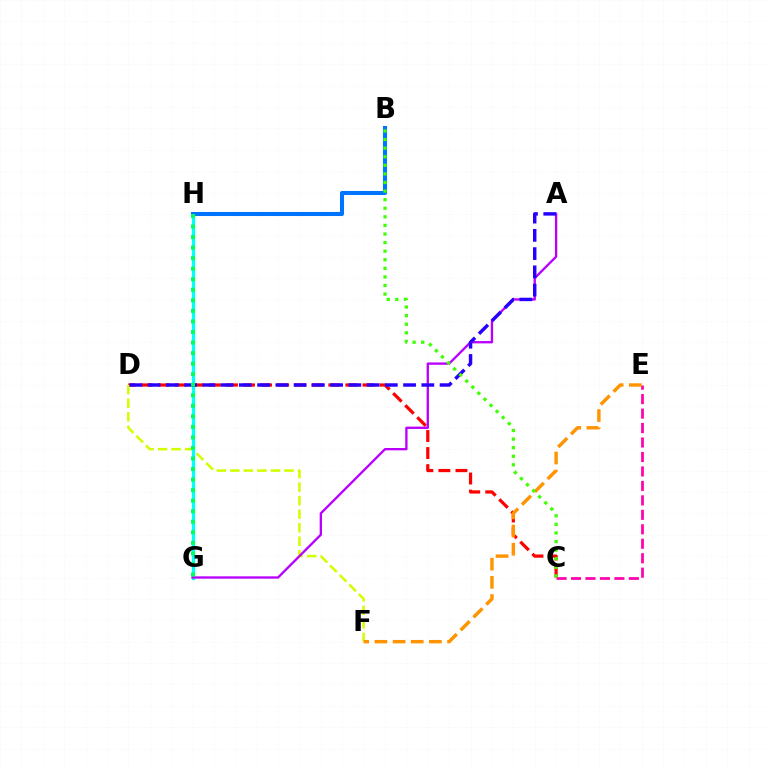{('C', 'E'): [{'color': '#ff00ac', 'line_style': 'dashed', 'thickness': 1.96}], ('C', 'D'): [{'color': '#ff0000', 'line_style': 'dashed', 'thickness': 2.32}], ('D', 'F'): [{'color': '#d1ff00', 'line_style': 'dashed', 'thickness': 1.84}], ('G', 'H'): [{'color': '#00fff6', 'line_style': 'solid', 'thickness': 2.34}, {'color': '#00ff5c', 'line_style': 'dotted', 'thickness': 2.86}], ('A', 'G'): [{'color': '#b900ff', 'line_style': 'solid', 'thickness': 1.68}], ('B', 'H'): [{'color': '#0074ff', 'line_style': 'solid', 'thickness': 2.92}], ('A', 'D'): [{'color': '#2500ff', 'line_style': 'dashed', 'thickness': 2.48}], ('E', 'F'): [{'color': '#ff9400', 'line_style': 'dashed', 'thickness': 2.47}], ('B', 'C'): [{'color': '#3dff00', 'line_style': 'dotted', 'thickness': 2.33}]}